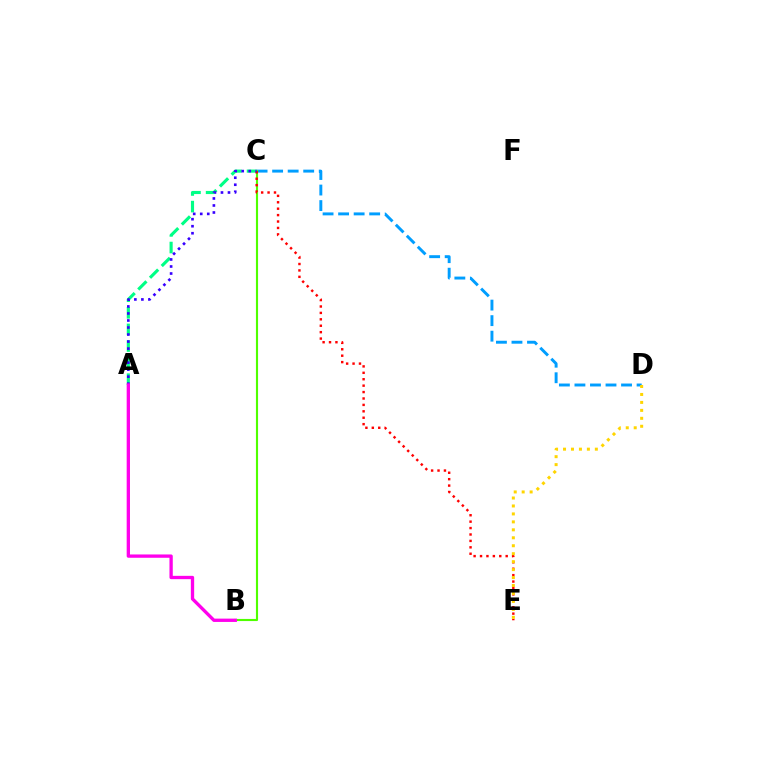{('C', 'D'): [{'color': '#009eff', 'line_style': 'dashed', 'thickness': 2.11}], ('B', 'C'): [{'color': '#4fff00', 'line_style': 'solid', 'thickness': 1.53}], ('A', 'C'): [{'color': '#00ff86', 'line_style': 'dashed', 'thickness': 2.26}, {'color': '#3700ff', 'line_style': 'dotted', 'thickness': 1.91}], ('C', 'E'): [{'color': '#ff0000', 'line_style': 'dotted', 'thickness': 1.74}], ('A', 'B'): [{'color': '#ff00ed', 'line_style': 'solid', 'thickness': 2.39}], ('D', 'E'): [{'color': '#ffd500', 'line_style': 'dotted', 'thickness': 2.16}]}